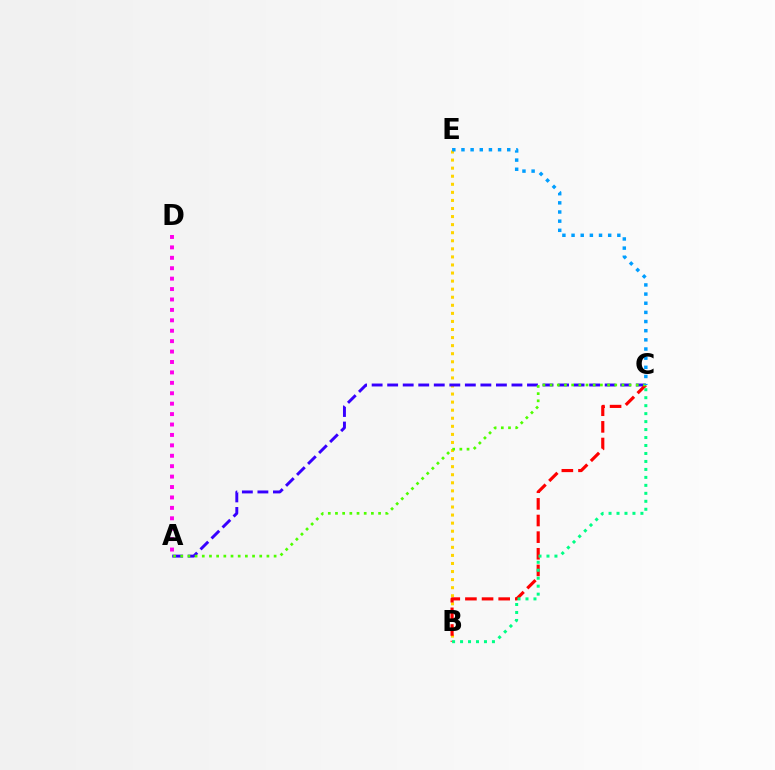{('B', 'E'): [{'color': '#ffd500', 'line_style': 'dotted', 'thickness': 2.19}], ('A', 'C'): [{'color': '#3700ff', 'line_style': 'dashed', 'thickness': 2.11}, {'color': '#4fff00', 'line_style': 'dotted', 'thickness': 1.95}], ('B', 'C'): [{'color': '#ff0000', 'line_style': 'dashed', 'thickness': 2.26}, {'color': '#00ff86', 'line_style': 'dotted', 'thickness': 2.17}], ('A', 'D'): [{'color': '#ff00ed', 'line_style': 'dotted', 'thickness': 2.83}], ('C', 'E'): [{'color': '#009eff', 'line_style': 'dotted', 'thickness': 2.49}]}